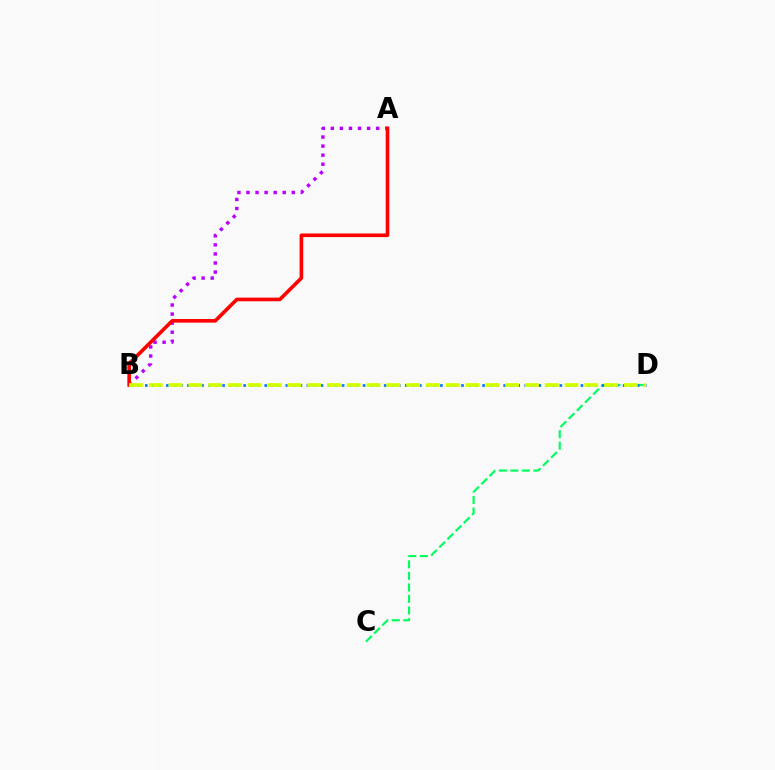{('C', 'D'): [{'color': '#00ff5c', 'line_style': 'dashed', 'thickness': 1.57}], ('A', 'B'): [{'color': '#b900ff', 'line_style': 'dotted', 'thickness': 2.46}, {'color': '#ff0000', 'line_style': 'solid', 'thickness': 2.61}], ('B', 'D'): [{'color': '#0074ff', 'line_style': 'dotted', 'thickness': 1.91}, {'color': '#d1ff00', 'line_style': 'dashed', 'thickness': 2.69}]}